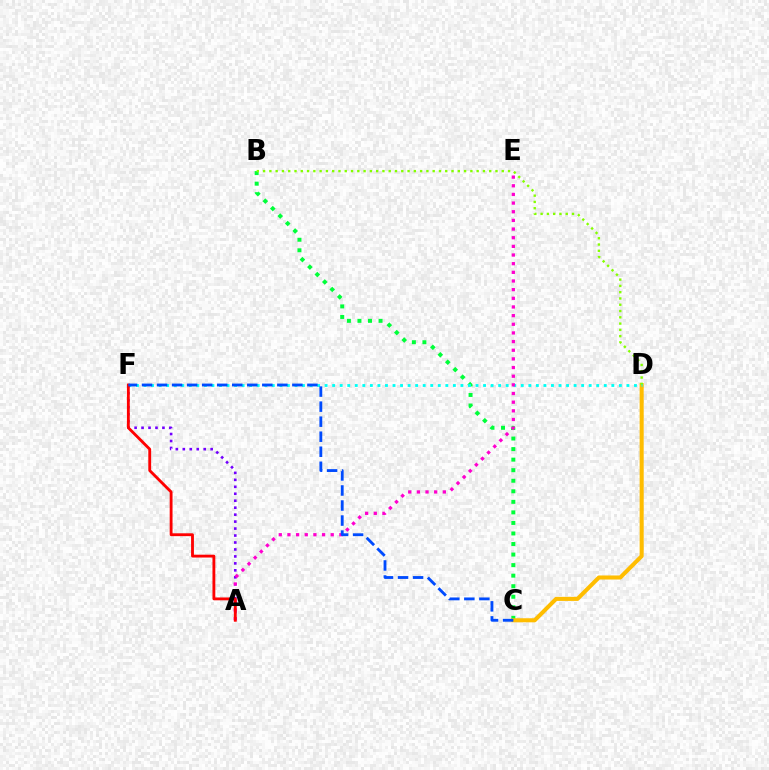{('B', 'C'): [{'color': '#00ff39', 'line_style': 'dotted', 'thickness': 2.87}], ('C', 'D'): [{'color': '#ffbd00', 'line_style': 'solid', 'thickness': 2.92}], ('B', 'D'): [{'color': '#84ff00', 'line_style': 'dotted', 'thickness': 1.71}], ('D', 'F'): [{'color': '#00fff6', 'line_style': 'dotted', 'thickness': 2.05}], ('A', 'F'): [{'color': '#7200ff', 'line_style': 'dotted', 'thickness': 1.89}, {'color': '#ff0000', 'line_style': 'solid', 'thickness': 2.05}], ('A', 'E'): [{'color': '#ff00cf', 'line_style': 'dotted', 'thickness': 2.35}], ('C', 'F'): [{'color': '#004bff', 'line_style': 'dashed', 'thickness': 2.04}]}